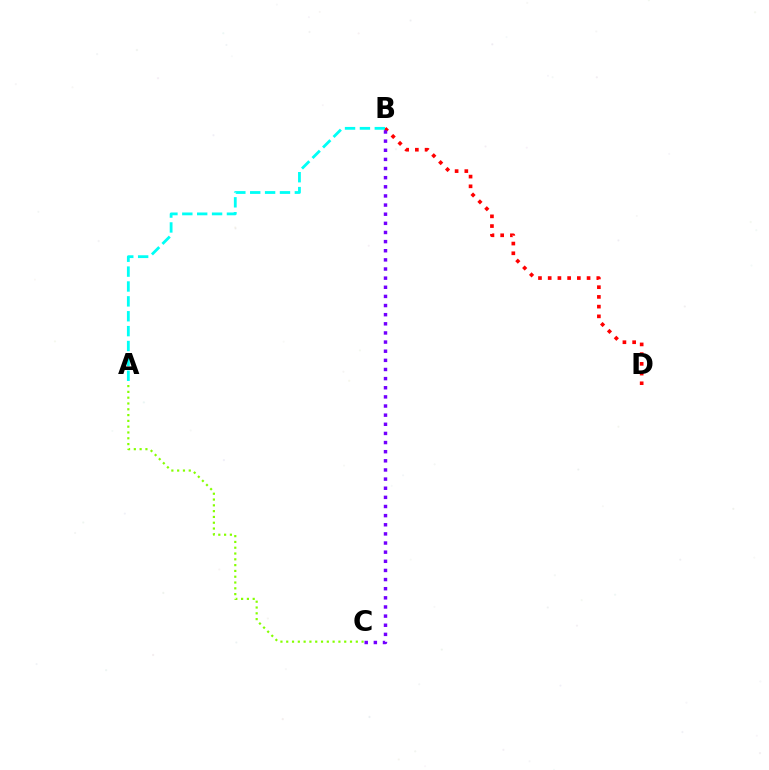{('B', 'D'): [{'color': '#ff0000', 'line_style': 'dotted', 'thickness': 2.64}], ('A', 'B'): [{'color': '#00fff6', 'line_style': 'dashed', 'thickness': 2.02}], ('A', 'C'): [{'color': '#84ff00', 'line_style': 'dotted', 'thickness': 1.58}], ('B', 'C'): [{'color': '#7200ff', 'line_style': 'dotted', 'thickness': 2.48}]}